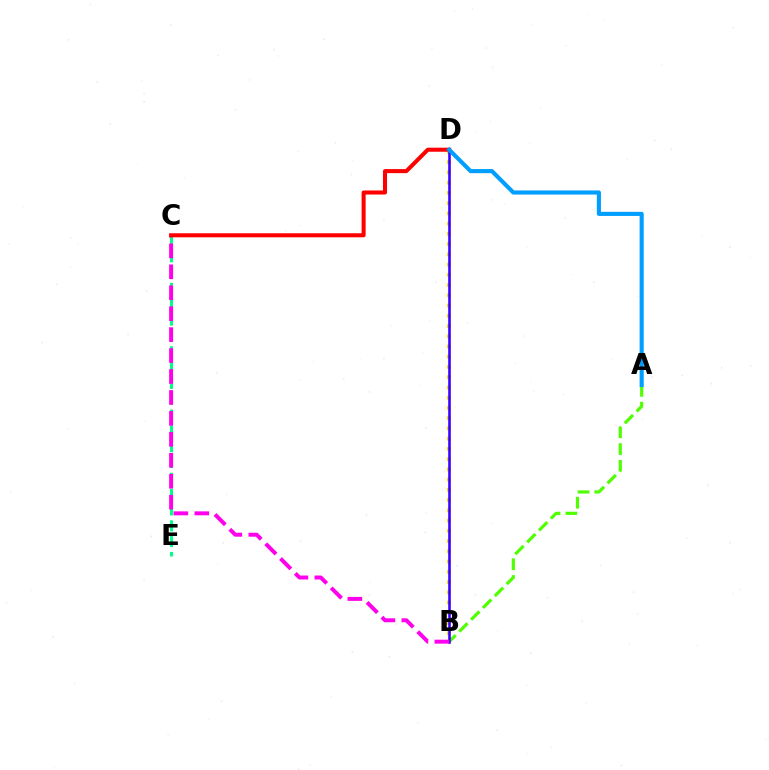{('A', 'B'): [{'color': '#4fff00', 'line_style': 'dashed', 'thickness': 2.28}], ('B', 'D'): [{'color': '#ffd500', 'line_style': 'dotted', 'thickness': 2.78}, {'color': '#3700ff', 'line_style': 'solid', 'thickness': 1.85}], ('C', 'E'): [{'color': '#00ff86', 'line_style': 'dashed', 'thickness': 2.15}], ('B', 'C'): [{'color': '#ff00ed', 'line_style': 'dashed', 'thickness': 2.84}], ('C', 'D'): [{'color': '#ff0000', 'line_style': 'solid', 'thickness': 2.92}], ('A', 'D'): [{'color': '#009eff', 'line_style': 'solid', 'thickness': 2.96}]}